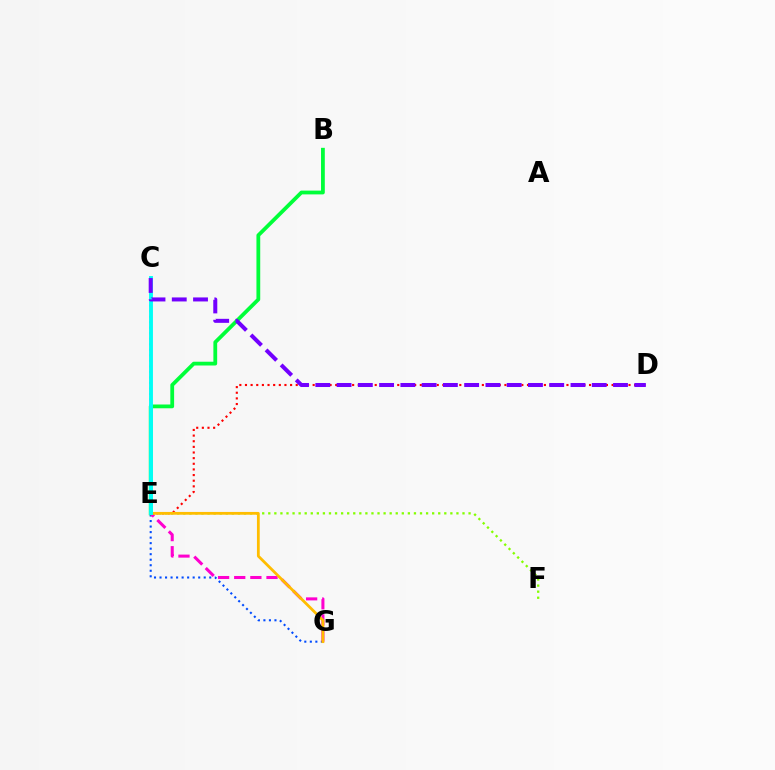{('C', 'G'): [{'color': '#004bff', 'line_style': 'dotted', 'thickness': 1.5}], ('D', 'E'): [{'color': '#ff0000', 'line_style': 'dotted', 'thickness': 1.53}], ('B', 'E'): [{'color': '#00ff39', 'line_style': 'solid', 'thickness': 2.72}], ('E', 'G'): [{'color': '#ff00cf', 'line_style': 'dashed', 'thickness': 2.19}, {'color': '#ffbd00', 'line_style': 'solid', 'thickness': 2.0}], ('E', 'F'): [{'color': '#84ff00', 'line_style': 'dotted', 'thickness': 1.65}], ('C', 'E'): [{'color': '#00fff6', 'line_style': 'solid', 'thickness': 2.8}], ('C', 'D'): [{'color': '#7200ff', 'line_style': 'dashed', 'thickness': 2.89}]}